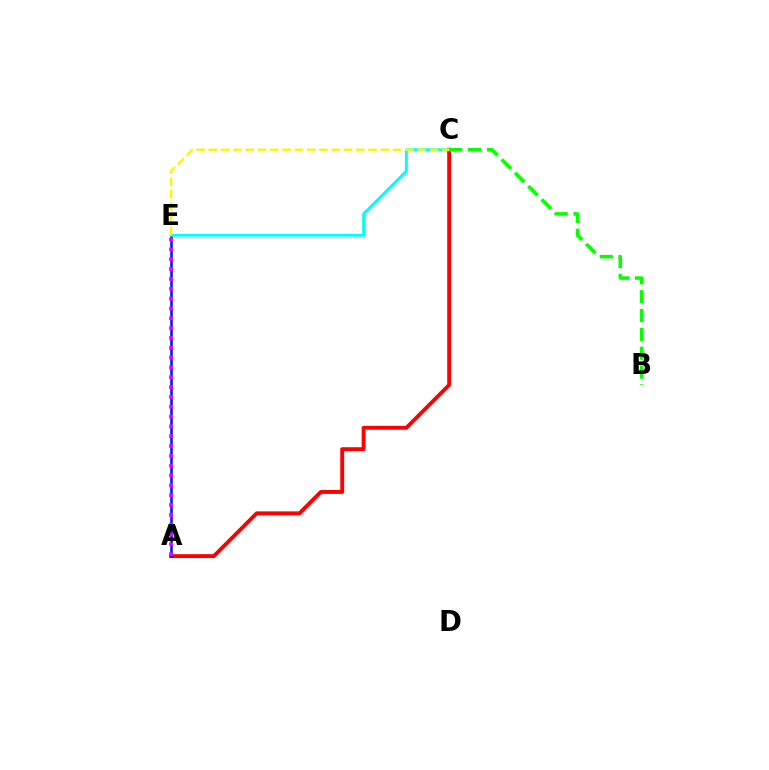{('A', 'C'): [{'color': '#ff0000', 'line_style': 'solid', 'thickness': 2.8}], ('A', 'E'): [{'color': '#0010ff', 'line_style': 'solid', 'thickness': 1.81}, {'color': '#ee00ff', 'line_style': 'dotted', 'thickness': 2.67}], ('C', 'E'): [{'color': '#00fff6', 'line_style': 'solid', 'thickness': 2.07}, {'color': '#fcf500', 'line_style': 'dashed', 'thickness': 1.67}], ('B', 'C'): [{'color': '#08ff00', 'line_style': 'dashed', 'thickness': 2.56}]}